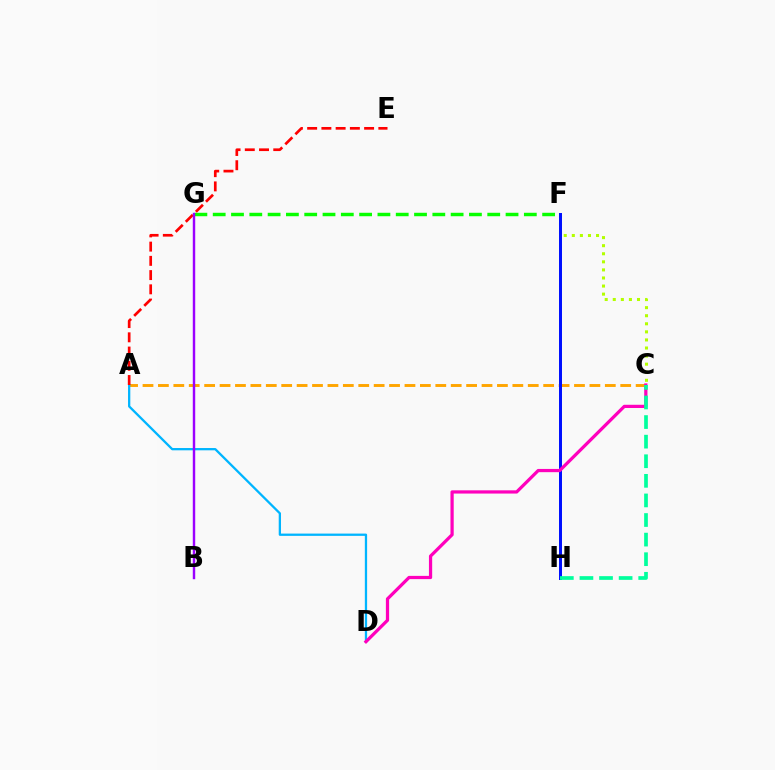{('C', 'F'): [{'color': '#b3ff00', 'line_style': 'dotted', 'thickness': 2.19}], ('A', 'C'): [{'color': '#ffa500', 'line_style': 'dashed', 'thickness': 2.09}], ('F', 'G'): [{'color': '#08ff00', 'line_style': 'dashed', 'thickness': 2.49}], ('F', 'H'): [{'color': '#0010ff', 'line_style': 'solid', 'thickness': 2.15}], ('A', 'D'): [{'color': '#00b5ff', 'line_style': 'solid', 'thickness': 1.64}], ('A', 'E'): [{'color': '#ff0000', 'line_style': 'dashed', 'thickness': 1.93}], ('C', 'D'): [{'color': '#ff00bd', 'line_style': 'solid', 'thickness': 2.33}], ('C', 'H'): [{'color': '#00ff9d', 'line_style': 'dashed', 'thickness': 2.66}], ('B', 'G'): [{'color': '#9b00ff', 'line_style': 'solid', 'thickness': 1.75}]}